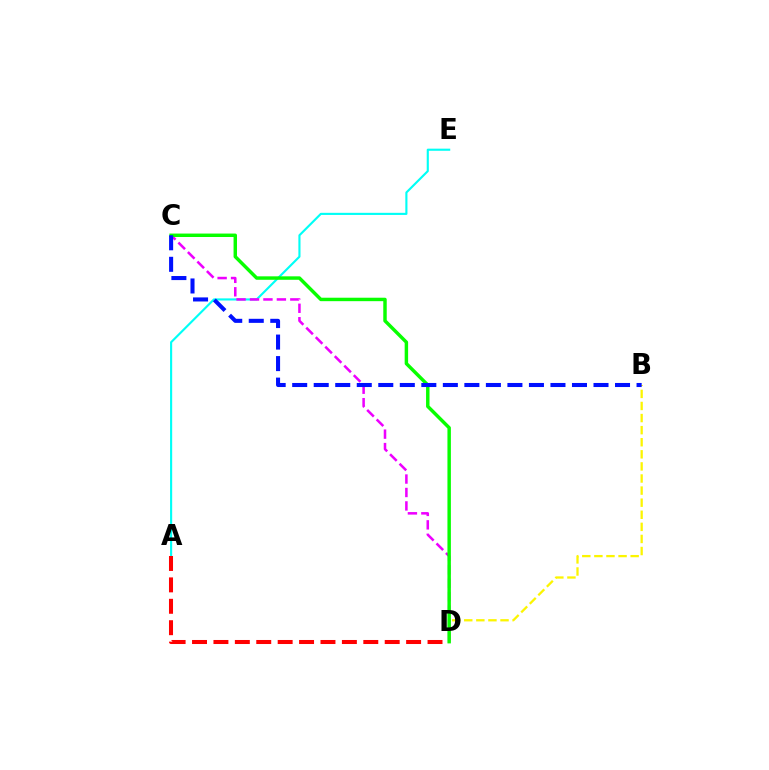{('A', 'E'): [{'color': '#00fff6', 'line_style': 'solid', 'thickness': 1.53}], ('B', 'D'): [{'color': '#fcf500', 'line_style': 'dashed', 'thickness': 1.64}], ('C', 'D'): [{'color': '#ee00ff', 'line_style': 'dashed', 'thickness': 1.83}, {'color': '#08ff00', 'line_style': 'solid', 'thickness': 2.48}], ('B', 'C'): [{'color': '#0010ff', 'line_style': 'dashed', 'thickness': 2.92}], ('A', 'D'): [{'color': '#ff0000', 'line_style': 'dashed', 'thickness': 2.91}]}